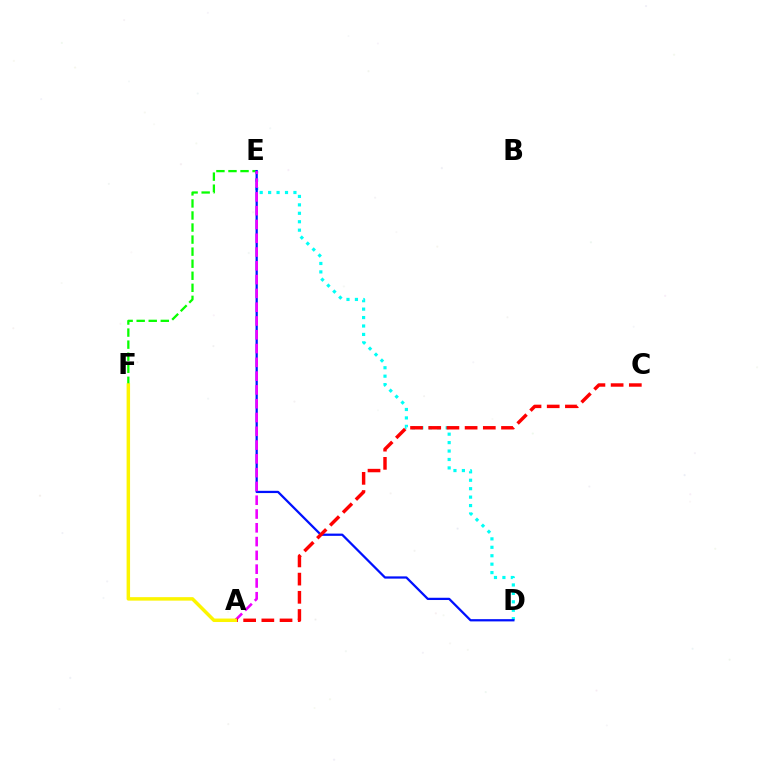{('D', 'E'): [{'color': '#00fff6', 'line_style': 'dotted', 'thickness': 2.29}, {'color': '#0010ff', 'line_style': 'solid', 'thickness': 1.62}], ('E', 'F'): [{'color': '#08ff00', 'line_style': 'dashed', 'thickness': 1.64}], ('A', 'E'): [{'color': '#ee00ff', 'line_style': 'dashed', 'thickness': 1.87}], ('A', 'C'): [{'color': '#ff0000', 'line_style': 'dashed', 'thickness': 2.47}], ('A', 'F'): [{'color': '#fcf500', 'line_style': 'solid', 'thickness': 2.5}]}